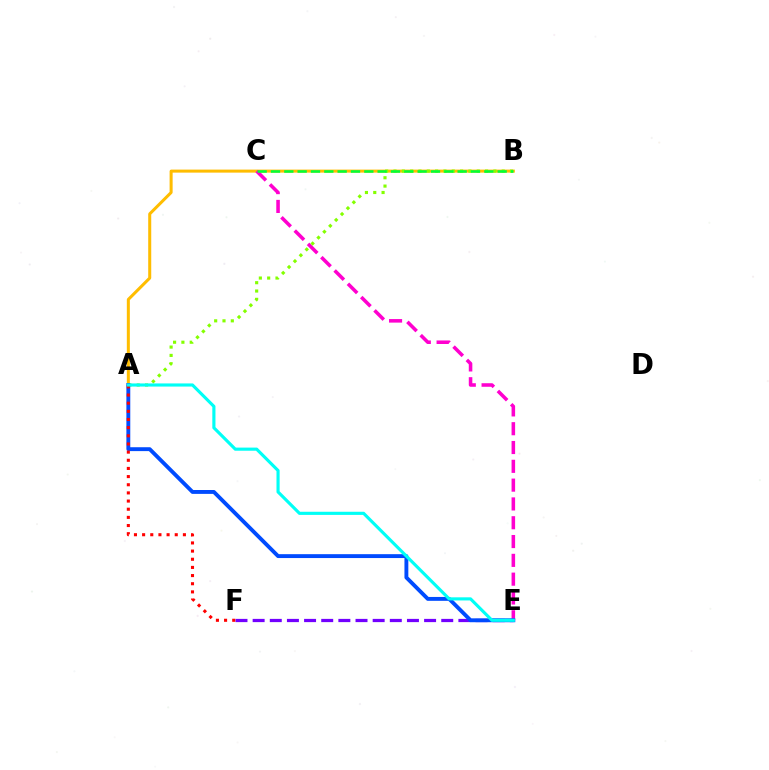{('A', 'B'): [{'color': '#ffbd00', 'line_style': 'solid', 'thickness': 2.18}, {'color': '#84ff00', 'line_style': 'dotted', 'thickness': 2.26}], ('E', 'F'): [{'color': '#7200ff', 'line_style': 'dashed', 'thickness': 2.33}], ('C', 'E'): [{'color': '#ff00cf', 'line_style': 'dashed', 'thickness': 2.55}], ('B', 'C'): [{'color': '#00ff39', 'line_style': 'dashed', 'thickness': 1.81}], ('A', 'E'): [{'color': '#004bff', 'line_style': 'solid', 'thickness': 2.8}, {'color': '#00fff6', 'line_style': 'solid', 'thickness': 2.26}], ('A', 'F'): [{'color': '#ff0000', 'line_style': 'dotted', 'thickness': 2.22}]}